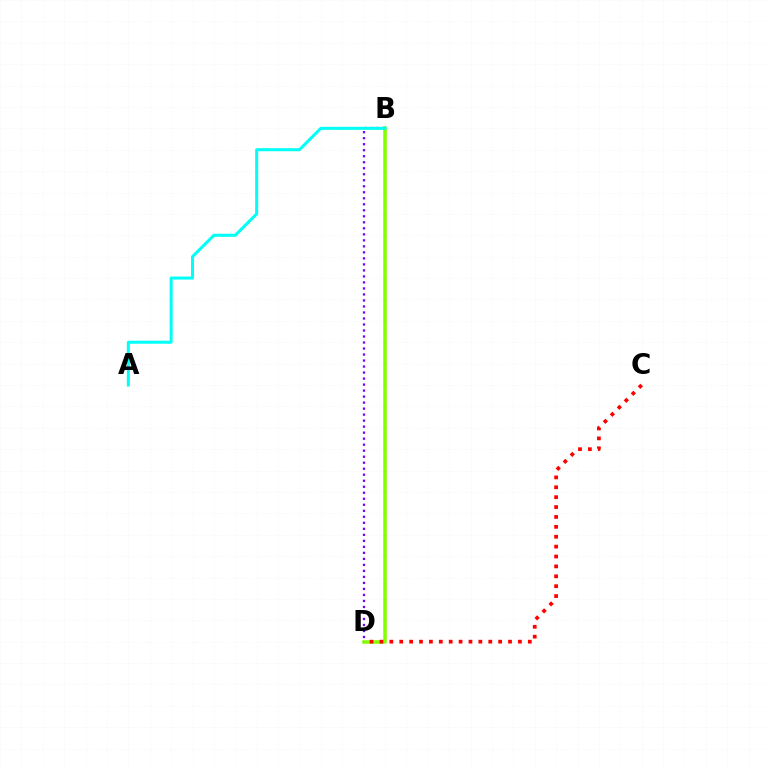{('B', 'D'): [{'color': '#84ff00', 'line_style': 'solid', 'thickness': 2.54}, {'color': '#7200ff', 'line_style': 'dotted', 'thickness': 1.63}], ('C', 'D'): [{'color': '#ff0000', 'line_style': 'dotted', 'thickness': 2.69}], ('A', 'B'): [{'color': '#00fff6', 'line_style': 'solid', 'thickness': 2.18}]}